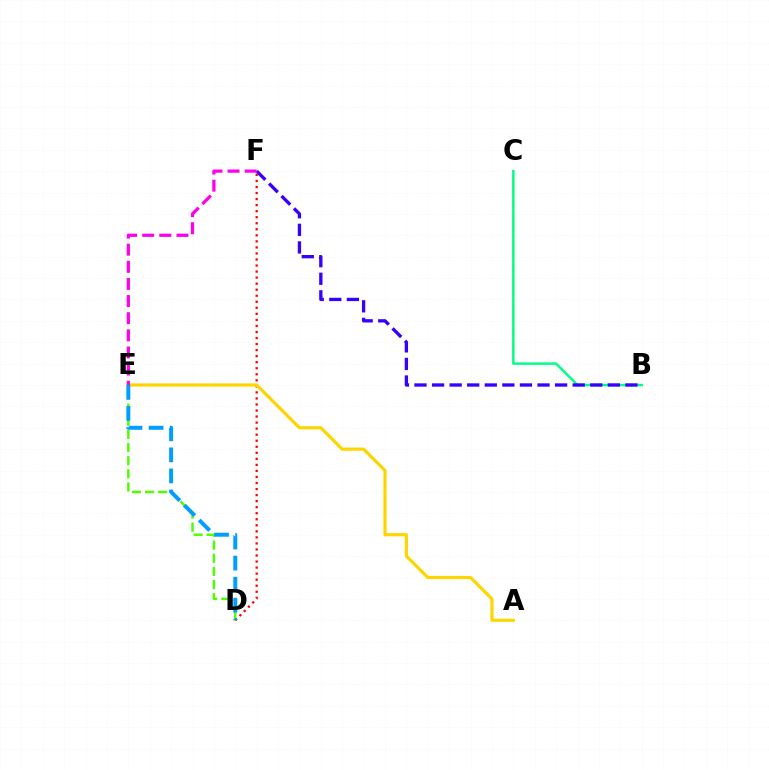{('B', 'C'): [{'color': '#00ff86', 'line_style': 'solid', 'thickness': 1.77}], ('D', 'E'): [{'color': '#4fff00', 'line_style': 'dashed', 'thickness': 1.78}, {'color': '#009eff', 'line_style': 'dashed', 'thickness': 2.86}], ('B', 'F'): [{'color': '#3700ff', 'line_style': 'dashed', 'thickness': 2.39}], ('D', 'F'): [{'color': '#ff0000', 'line_style': 'dotted', 'thickness': 1.64}], ('A', 'E'): [{'color': '#ffd500', 'line_style': 'solid', 'thickness': 2.29}], ('E', 'F'): [{'color': '#ff00ed', 'line_style': 'dashed', 'thickness': 2.33}]}